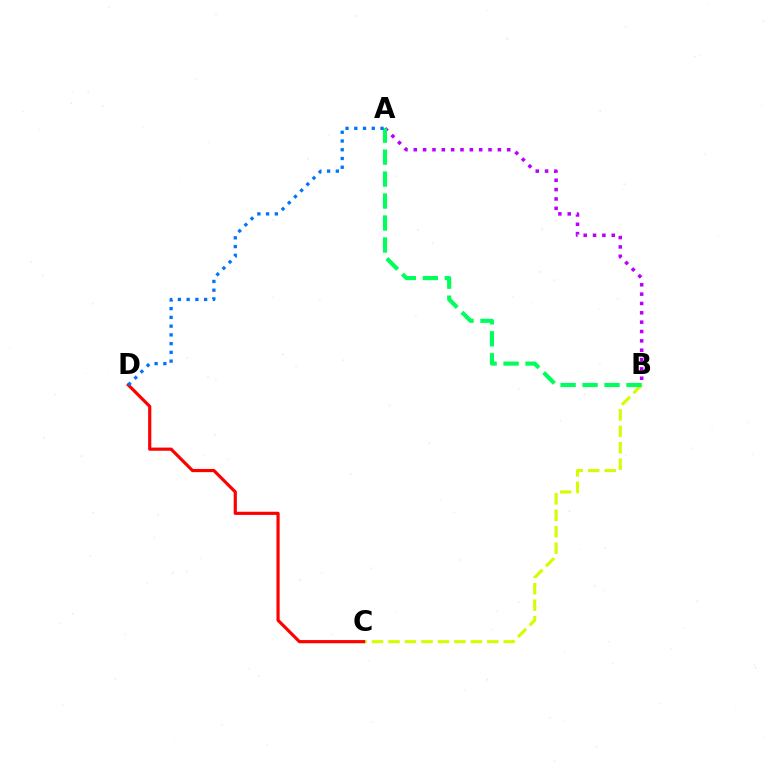{('B', 'C'): [{'color': '#d1ff00', 'line_style': 'dashed', 'thickness': 2.24}], ('A', 'B'): [{'color': '#b900ff', 'line_style': 'dotted', 'thickness': 2.54}, {'color': '#00ff5c', 'line_style': 'dashed', 'thickness': 2.98}], ('C', 'D'): [{'color': '#ff0000', 'line_style': 'solid', 'thickness': 2.28}], ('A', 'D'): [{'color': '#0074ff', 'line_style': 'dotted', 'thickness': 2.38}]}